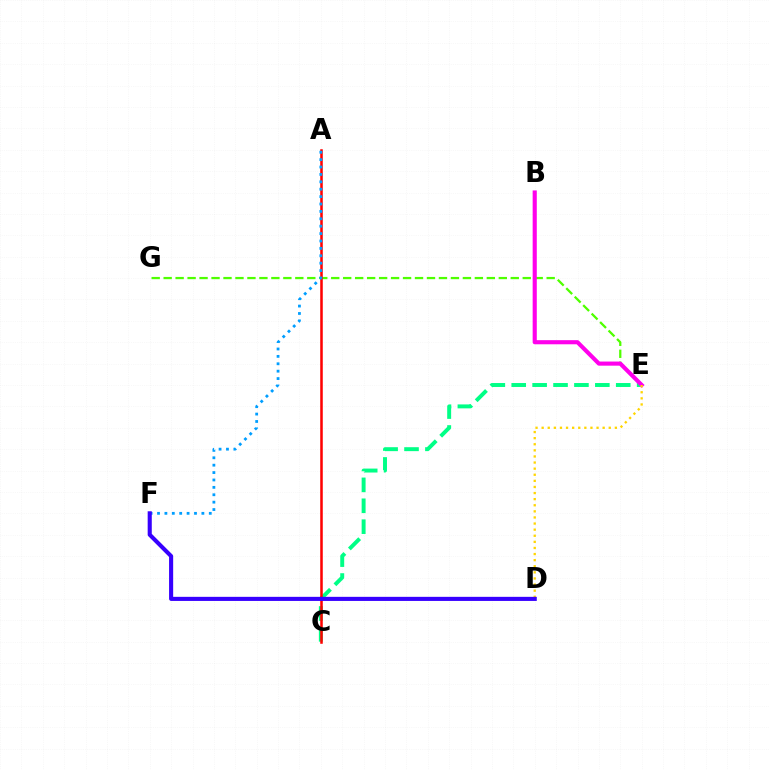{('C', 'E'): [{'color': '#00ff86', 'line_style': 'dashed', 'thickness': 2.84}], ('E', 'G'): [{'color': '#4fff00', 'line_style': 'dashed', 'thickness': 1.63}], ('B', 'E'): [{'color': '#ff00ed', 'line_style': 'solid', 'thickness': 2.97}], ('A', 'C'): [{'color': '#ff0000', 'line_style': 'solid', 'thickness': 1.83}], ('A', 'F'): [{'color': '#009eff', 'line_style': 'dotted', 'thickness': 2.01}], ('D', 'E'): [{'color': '#ffd500', 'line_style': 'dotted', 'thickness': 1.66}], ('D', 'F'): [{'color': '#3700ff', 'line_style': 'solid', 'thickness': 2.95}]}